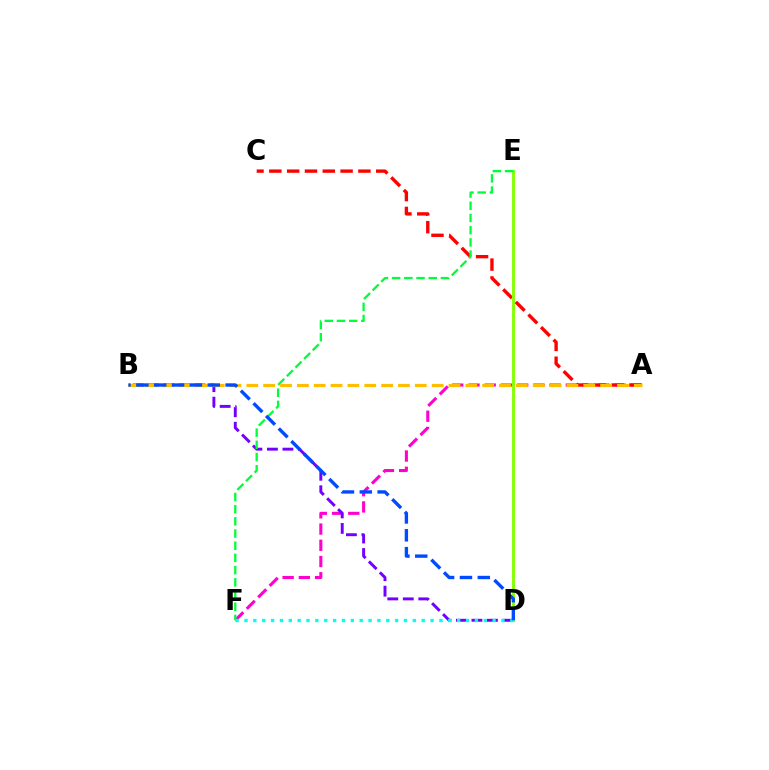{('A', 'F'): [{'color': '#ff00cf', 'line_style': 'dashed', 'thickness': 2.2}], ('A', 'C'): [{'color': '#ff0000', 'line_style': 'dashed', 'thickness': 2.42}], ('B', 'D'): [{'color': '#7200ff', 'line_style': 'dashed', 'thickness': 2.11}, {'color': '#004bff', 'line_style': 'dashed', 'thickness': 2.42}], ('D', 'E'): [{'color': '#84ff00', 'line_style': 'solid', 'thickness': 2.06}], ('E', 'F'): [{'color': '#00ff39', 'line_style': 'dashed', 'thickness': 1.66}], ('A', 'B'): [{'color': '#ffbd00', 'line_style': 'dashed', 'thickness': 2.29}], ('D', 'F'): [{'color': '#00fff6', 'line_style': 'dotted', 'thickness': 2.41}]}